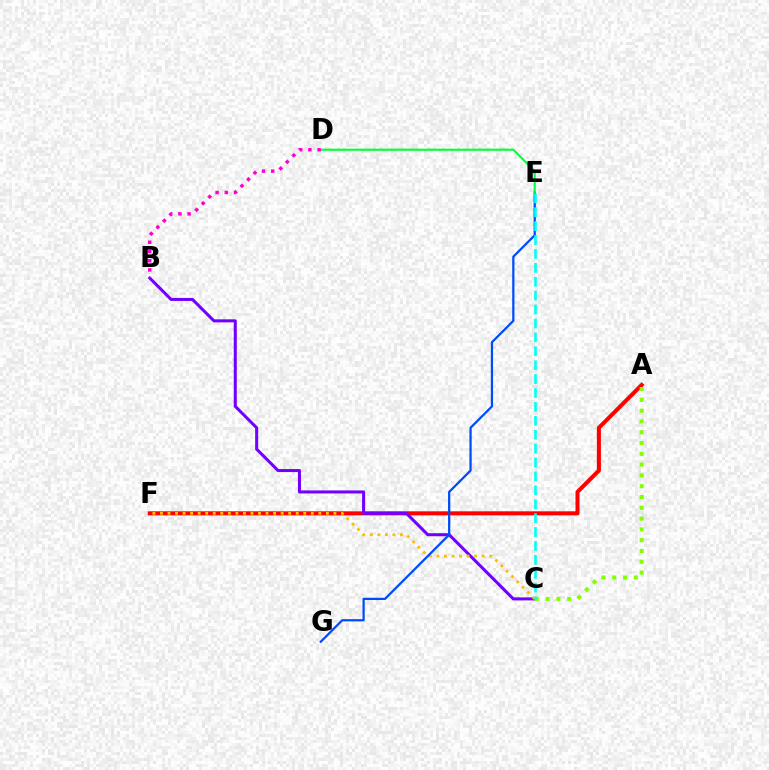{('A', 'F'): [{'color': '#ff0000', 'line_style': 'solid', 'thickness': 2.91}], ('B', 'C'): [{'color': '#7200ff', 'line_style': 'solid', 'thickness': 2.18}], ('C', 'F'): [{'color': '#ffbd00', 'line_style': 'dotted', 'thickness': 2.05}], ('E', 'G'): [{'color': '#004bff', 'line_style': 'solid', 'thickness': 1.62}], ('D', 'E'): [{'color': '#00ff39', 'line_style': 'solid', 'thickness': 1.52}], ('B', 'D'): [{'color': '#ff00cf', 'line_style': 'dotted', 'thickness': 2.5}], ('A', 'C'): [{'color': '#84ff00', 'line_style': 'dotted', 'thickness': 2.93}], ('C', 'E'): [{'color': '#00fff6', 'line_style': 'dashed', 'thickness': 1.89}]}